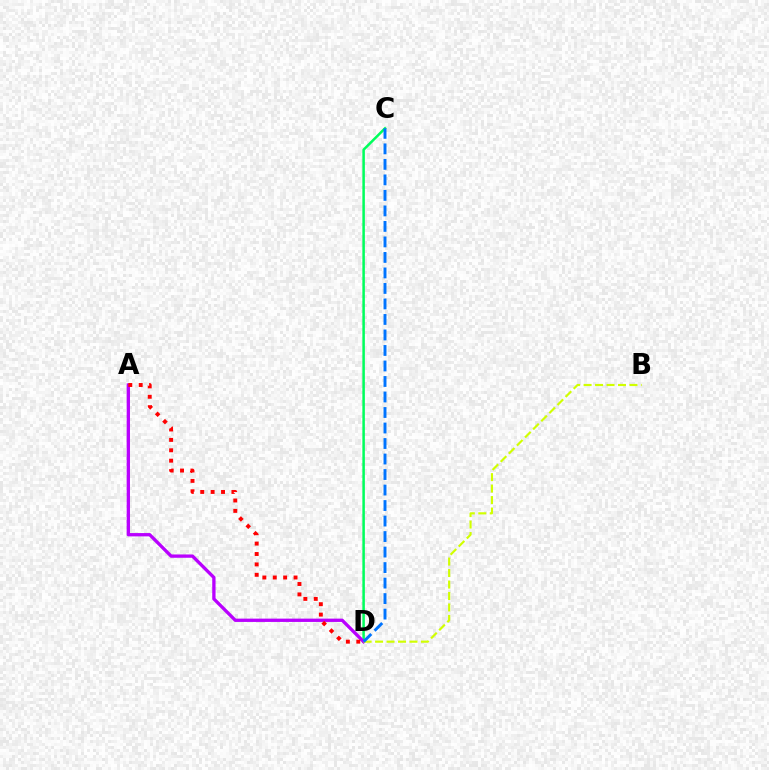{('C', 'D'): [{'color': '#00ff5c', 'line_style': 'solid', 'thickness': 1.81}, {'color': '#0074ff', 'line_style': 'dashed', 'thickness': 2.11}], ('A', 'D'): [{'color': '#b900ff', 'line_style': 'solid', 'thickness': 2.38}, {'color': '#ff0000', 'line_style': 'dotted', 'thickness': 2.82}], ('B', 'D'): [{'color': '#d1ff00', 'line_style': 'dashed', 'thickness': 1.56}]}